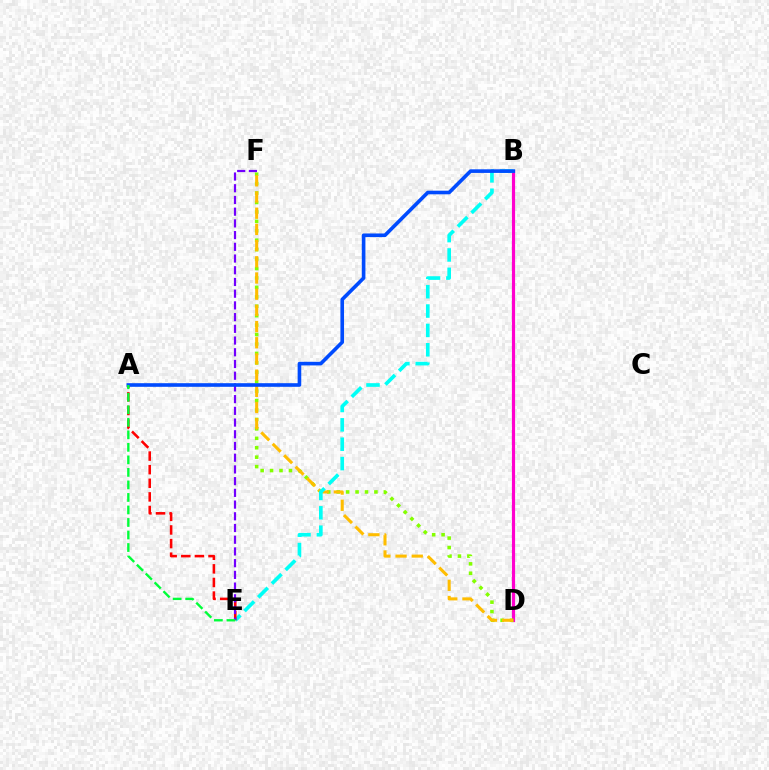{('B', 'D'): [{'color': '#ff00cf', 'line_style': 'solid', 'thickness': 2.29}], ('D', 'F'): [{'color': '#84ff00', 'line_style': 'dotted', 'thickness': 2.56}, {'color': '#ffbd00', 'line_style': 'dashed', 'thickness': 2.2}], ('B', 'E'): [{'color': '#00fff6', 'line_style': 'dashed', 'thickness': 2.63}], ('A', 'E'): [{'color': '#ff0000', 'line_style': 'dashed', 'thickness': 1.85}, {'color': '#00ff39', 'line_style': 'dashed', 'thickness': 1.7}], ('E', 'F'): [{'color': '#7200ff', 'line_style': 'dashed', 'thickness': 1.59}], ('A', 'B'): [{'color': '#004bff', 'line_style': 'solid', 'thickness': 2.6}]}